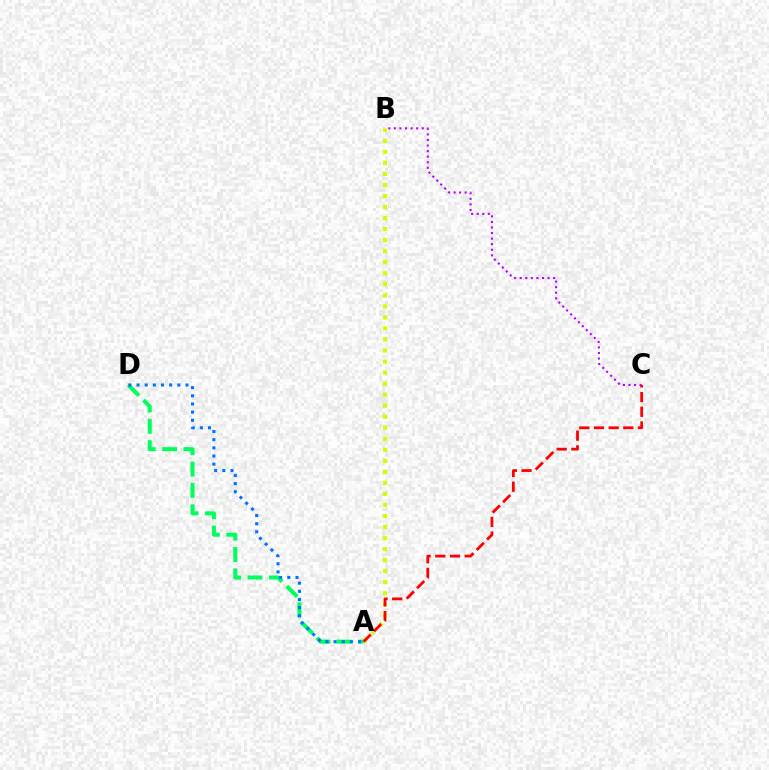{('A', 'B'): [{'color': '#d1ff00', 'line_style': 'dotted', 'thickness': 3.0}], ('B', 'C'): [{'color': '#b900ff', 'line_style': 'dotted', 'thickness': 1.51}], ('A', 'D'): [{'color': '#00ff5c', 'line_style': 'dashed', 'thickness': 2.9}, {'color': '#0074ff', 'line_style': 'dotted', 'thickness': 2.22}], ('A', 'C'): [{'color': '#ff0000', 'line_style': 'dashed', 'thickness': 1.99}]}